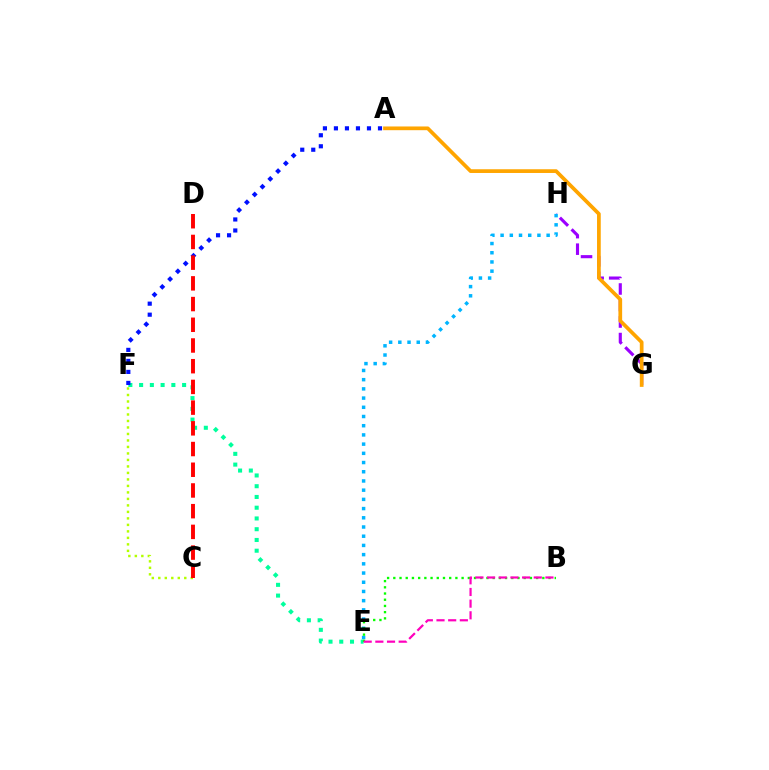{('E', 'F'): [{'color': '#00ff9d', 'line_style': 'dotted', 'thickness': 2.92}], ('A', 'F'): [{'color': '#0010ff', 'line_style': 'dotted', 'thickness': 2.99}], ('G', 'H'): [{'color': '#9b00ff', 'line_style': 'dashed', 'thickness': 2.24}], ('E', 'H'): [{'color': '#00b5ff', 'line_style': 'dotted', 'thickness': 2.5}], ('A', 'G'): [{'color': '#ffa500', 'line_style': 'solid', 'thickness': 2.68}], ('C', 'F'): [{'color': '#b3ff00', 'line_style': 'dotted', 'thickness': 1.76}], ('B', 'E'): [{'color': '#08ff00', 'line_style': 'dotted', 'thickness': 1.69}, {'color': '#ff00bd', 'line_style': 'dashed', 'thickness': 1.59}], ('C', 'D'): [{'color': '#ff0000', 'line_style': 'dashed', 'thickness': 2.81}]}